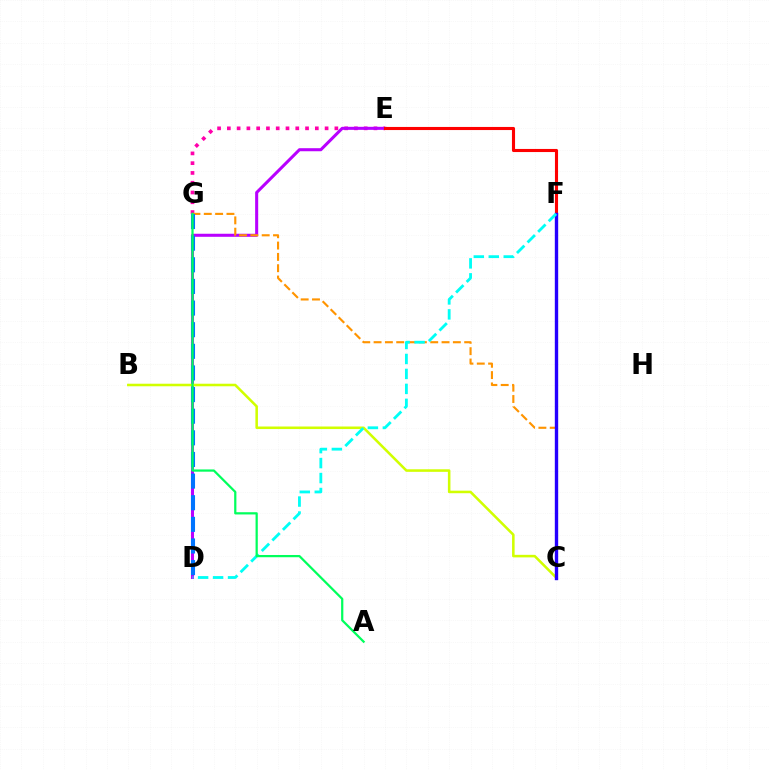{('E', 'G'): [{'color': '#ff00ac', 'line_style': 'dotted', 'thickness': 2.66}], ('C', 'F'): [{'color': '#3dff00', 'line_style': 'solid', 'thickness': 1.84}, {'color': '#2500ff', 'line_style': 'solid', 'thickness': 2.42}], ('D', 'E'): [{'color': '#b900ff', 'line_style': 'solid', 'thickness': 2.19}], ('E', 'F'): [{'color': '#ff0000', 'line_style': 'solid', 'thickness': 2.23}], ('C', 'G'): [{'color': '#ff9400', 'line_style': 'dashed', 'thickness': 1.54}], ('D', 'G'): [{'color': '#0074ff', 'line_style': 'dashed', 'thickness': 2.94}], ('B', 'C'): [{'color': '#d1ff00', 'line_style': 'solid', 'thickness': 1.84}], ('D', 'F'): [{'color': '#00fff6', 'line_style': 'dashed', 'thickness': 2.03}], ('A', 'G'): [{'color': '#00ff5c', 'line_style': 'solid', 'thickness': 1.61}]}